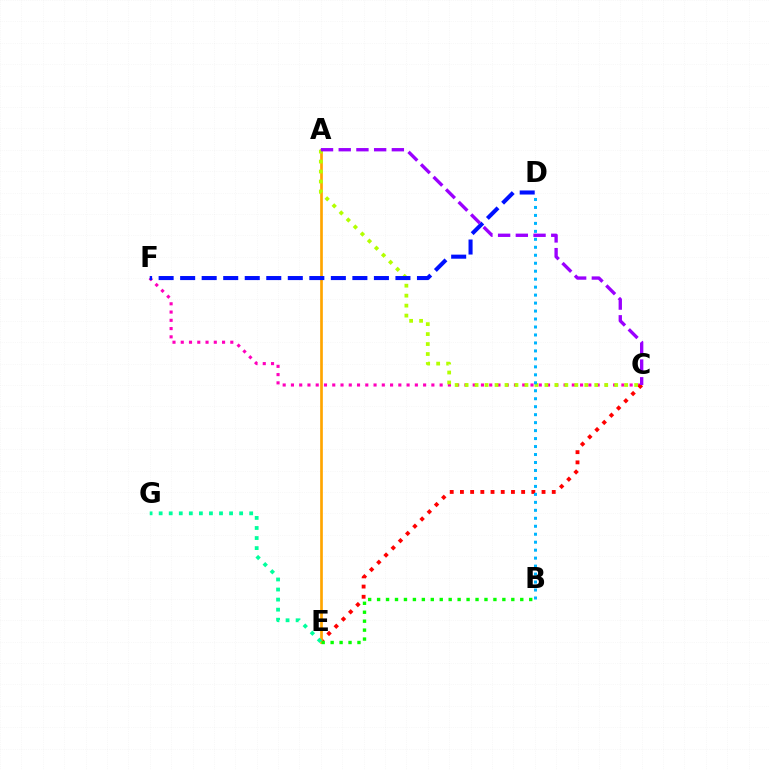{('C', 'F'): [{'color': '#ff00bd', 'line_style': 'dotted', 'thickness': 2.24}], ('C', 'E'): [{'color': '#ff0000', 'line_style': 'dotted', 'thickness': 2.77}], ('A', 'E'): [{'color': '#ffa500', 'line_style': 'solid', 'thickness': 1.94}], ('B', 'E'): [{'color': '#08ff00', 'line_style': 'dotted', 'thickness': 2.43}], ('A', 'C'): [{'color': '#b3ff00', 'line_style': 'dotted', 'thickness': 2.71}, {'color': '#9b00ff', 'line_style': 'dashed', 'thickness': 2.41}], ('D', 'F'): [{'color': '#0010ff', 'line_style': 'dashed', 'thickness': 2.92}], ('B', 'D'): [{'color': '#00b5ff', 'line_style': 'dotted', 'thickness': 2.17}], ('E', 'G'): [{'color': '#00ff9d', 'line_style': 'dotted', 'thickness': 2.73}]}